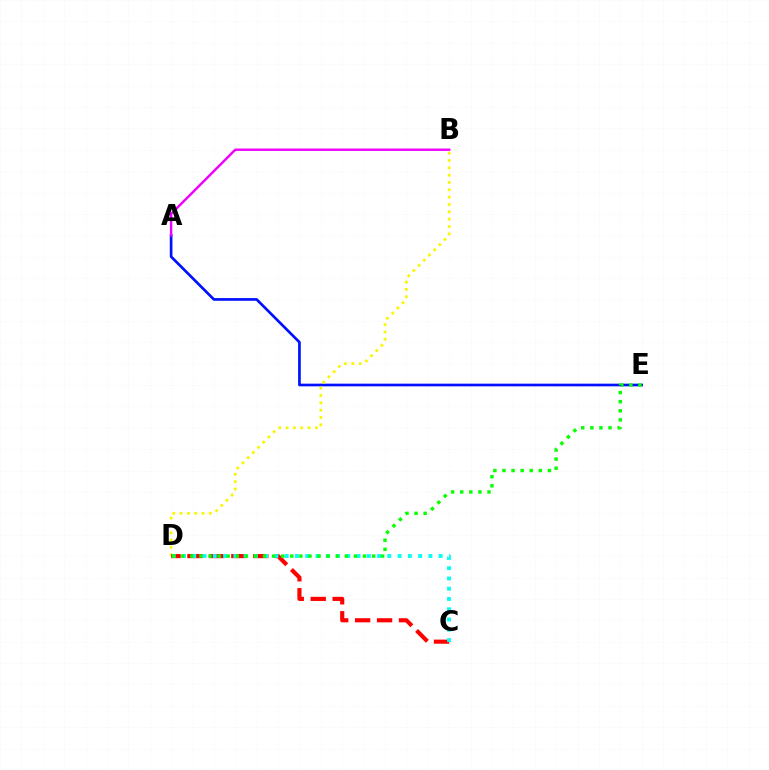{('A', 'E'): [{'color': '#0010ff', 'line_style': 'solid', 'thickness': 1.93}], ('B', 'D'): [{'color': '#fcf500', 'line_style': 'dotted', 'thickness': 1.99}], ('C', 'D'): [{'color': '#ff0000', 'line_style': 'dashed', 'thickness': 2.98}, {'color': '#00fff6', 'line_style': 'dotted', 'thickness': 2.79}], ('D', 'E'): [{'color': '#08ff00', 'line_style': 'dotted', 'thickness': 2.47}], ('A', 'B'): [{'color': '#ee00ff', 'line_style': 'solid', 'thickness': 1.75}]}